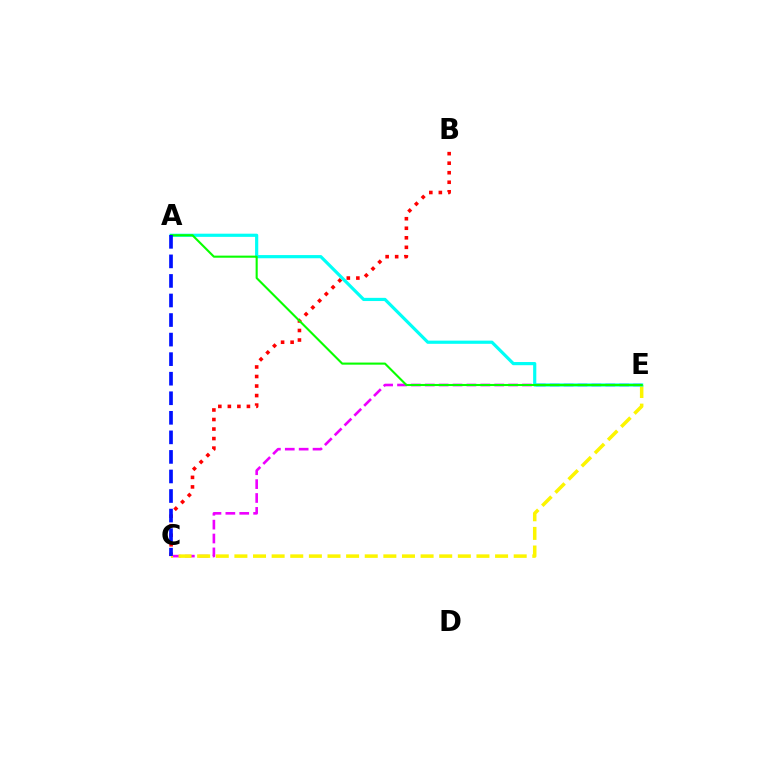{('B', 'C'): [{'color': '#ff0000', 'line_style': 'dotted', 'thickness': 2.59}], ('C', 'E'): [{'color': '#ee00ff', 'line_style': 'dashed', 'thickness': 1.89}, {'color': '#fcf500', 'line_style': 'dashed', 'thickness': 2.53}], ('A', 'E'): [{'color': '#00fff6', 'line_style': 'solid', 'thickness': 2.29}, {'color': '#08ff00', 'line_style': 'solid', 'thickness': 1.51}], ('A', 'C'): [{'color': '#0010ff', 'line_style': 'dashed', 'thickness': 2.66}]}